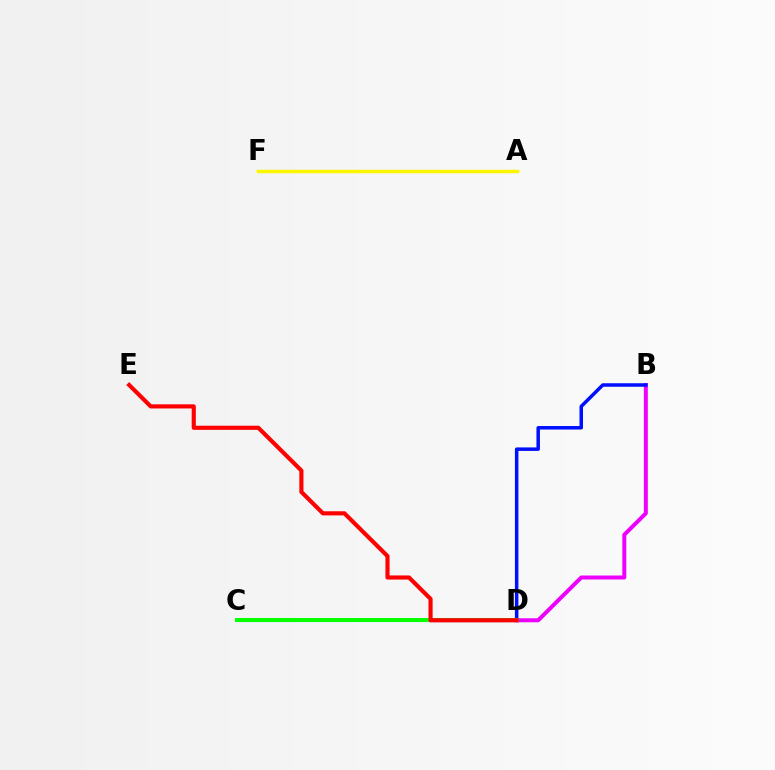{('B', 'D'): [{'color': '#ee00ff', 'line_style': 'solid', 'thickness': 2.87}, {'color': '#0010ff', 'line_style': 'solid', 'thickness': 2.53}], ('C', 'D'): [{'color': '#00fff6', 'line_style': 'solid', 'thickness': 2.27}, {'color': '#08ff00', 'line_style': 'solid', 'thickness': 2.89}], ('D', 'E'): [{'color': '#ff0000', 'line_style': 'solid', 'thickness': 2.98}], ('A', 'F'): [{'color': '#fcf500', 'line_style': 'solid', 'thickness': 2.52}]}